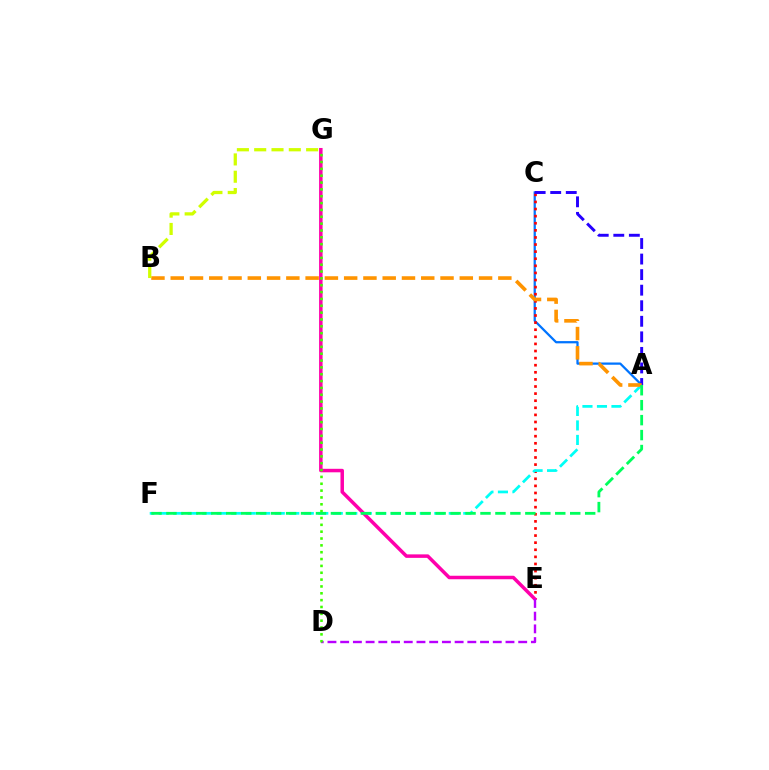{('A', 'C'): [{'color': '#0074ff', 'line_style': 'solid', 'thickness': 1.62}, {'color': '#2500ff', 'line_style': 'dashed', 'thickness': 2.11}], ('C', 'E'): [{'color': '#ff0000', 'line_style': 'dotted', 'thickness': 1.93}], ('A', 'F'): [{'color': '#00fff6', 'line_style': 'dashed', 'thickness': 1.97}, {'color': '#00ff5c', 'line_style': 'dashed', 'thickness': 2.03}], ('E', 'G'): [{'color': '#ff00ac', 'line_style': 'solid', 'thickness': 2.52}], ('D', 'E'): [{'color': '#b900ff', 'line_style': 'dashed', 'thickness': 1.73}], ('A', 'B'): [{'color': '#ff9400', 'line_style': 'dashed', 'thickness': 2.62}], ('D', 'G'): [{'color': '#3dff00', 'line_style': 'dotted', 'thickness': 1.86}], ('B', 'G'): [{'color': '#d1ff00', 'line_style': 'dashed', 'thickness': 2.35}]}